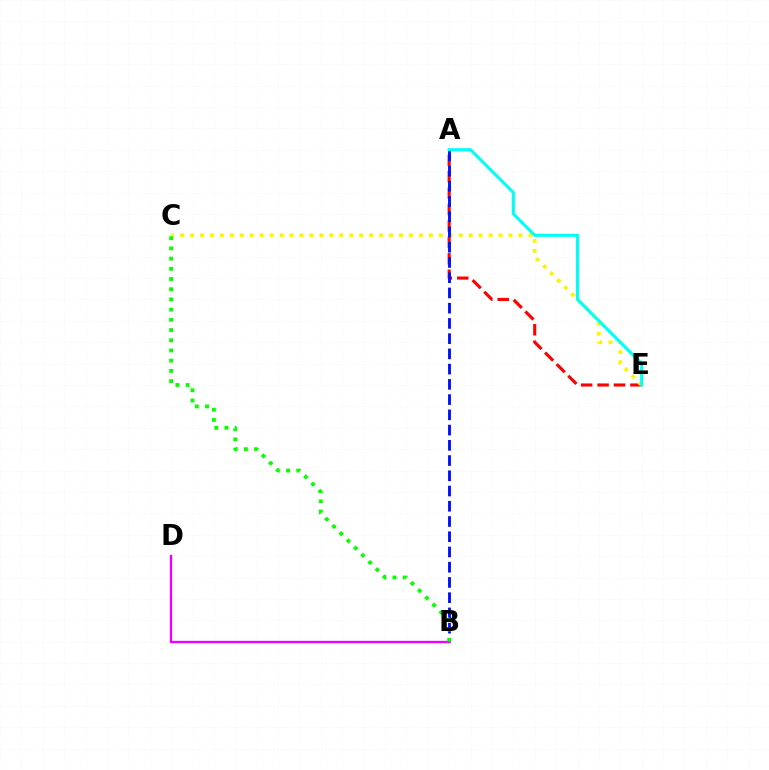{('A', 'E'): [{'color': '#ff0000', 'line_style': 'dashed', 'thickness': 2.23}, {'color': '#00fff6', 'line_style': 'solid', 'thickness': 2.23}], ('C', 'E'): [{'color': '#fcf500', 'line_style': 'dotted', 'thickness': 2.7}], ('A', 'B'): [{'color': '#0010ff', 'line_style': 'dashed', 'thickness': 2.07}], ('B', 'D'): [{'color': '#ee00ff', 'line_style': 'solid', 'thickness': 1.7}], ('B', 'C'): [{'color': '#08ff00', 'line_style': 'dotted', 'thickness': 2.77}]}